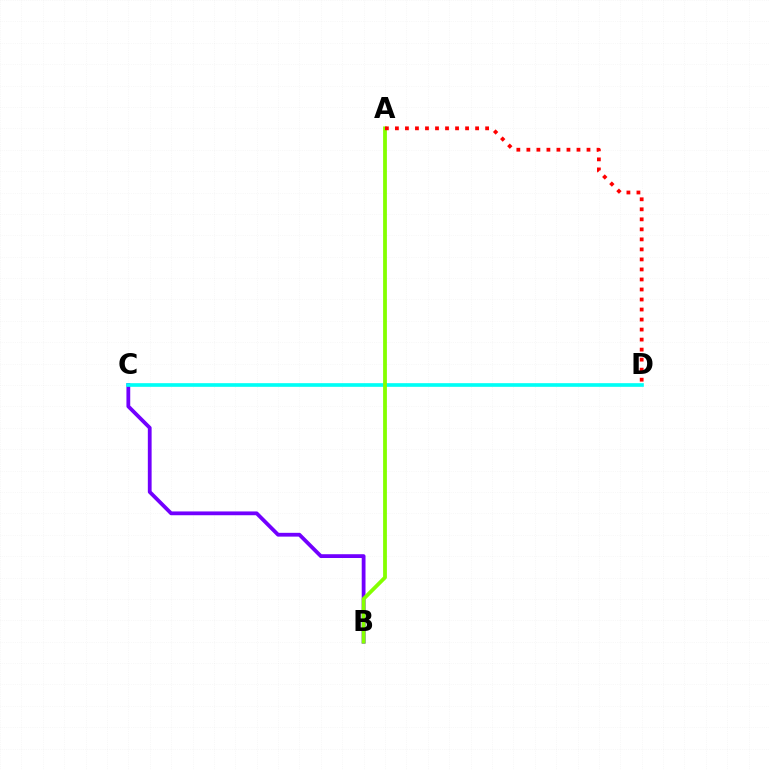{('B', 'C'): [{'color': '#7200ff', 'line_style': 'solid', 'thickness': 2.73}], ('C', 'D'): [{'color': '#00fff6', 'line_style': 'solid', 'thickness': 2.63}], ('A', 'B'): [{'color': '#84ff00', 'line_style': 'solid', 'thickness': 2.73}], ('A', 'D'): [{'color': '#ff0000', 'line_style': 'dotted', 'thickness': 2.72}]}